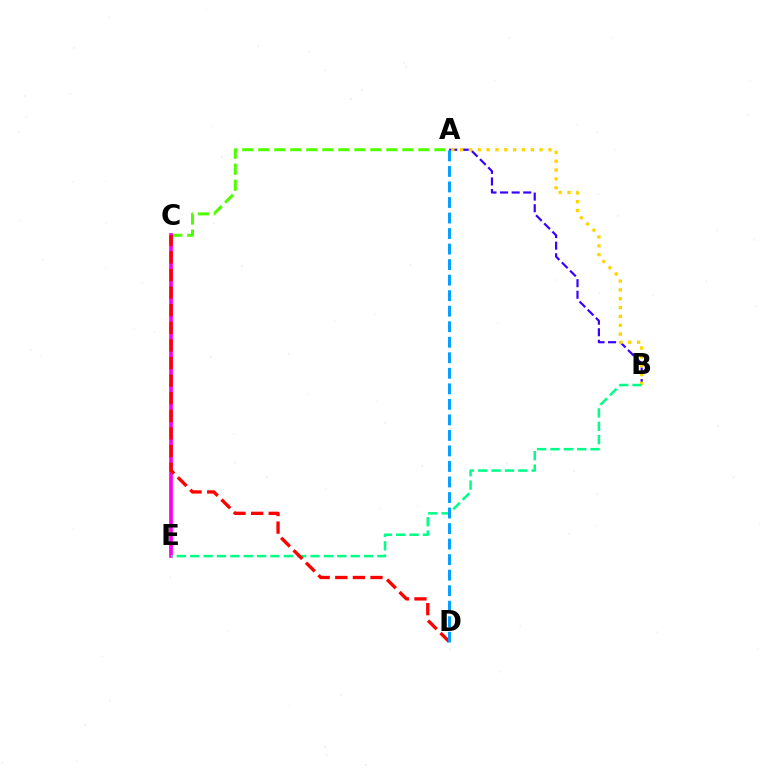{('A', 'C'): [{'color': '#4fff00', 'line_style': 'dashed', 'thickness': 2.18}], ('A', 'B'): [{'color': '#3700ff', 'line_style': 'dashed', 'thickness': 1.57}, {'color': '#ffd500', 'line_style': 'dotted', 'thickness': 2.4}], ('C', 'E'): [{'color': '#ff00ed', 'line_style': 'solid', 'thickness': 2.66}], ('B', 'E'): [{'color': '#00ff86', 'line_style': 'dashed', 'thickness': 1.82}], ('C', 'D'): [{'color': '#ff0000', 'line_style': 'dashed', 'thickness': 2.39}], ('A', 'D'): [{'color': '#009eff', 'line_style': 'dashed', 'thickness': 2.11}]}